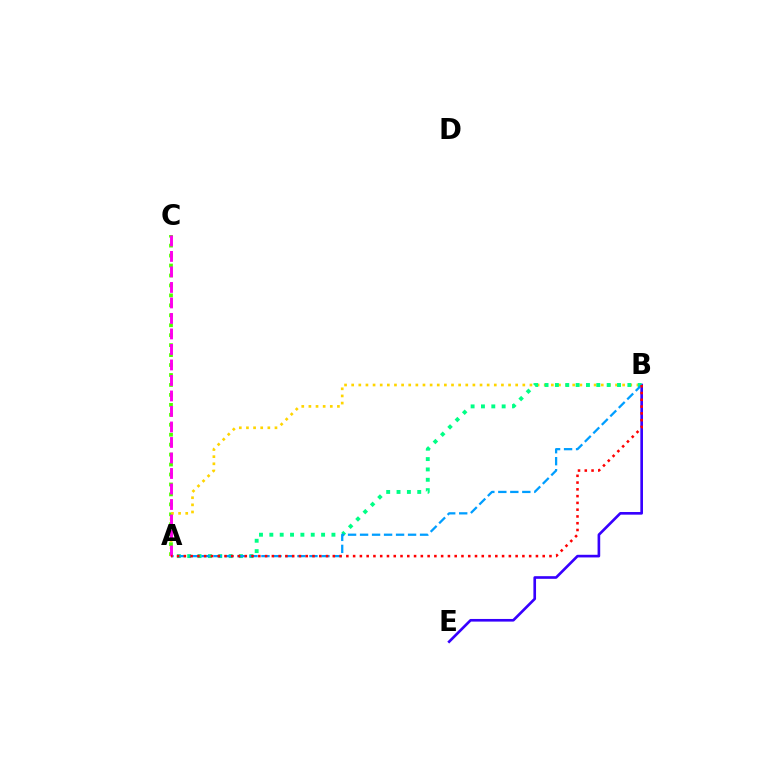{('A', 'C'): [{'color': '#4fff00', 'line_style': 'dotted', 'thickness': 2.7}, {'color': '#ff00ed', 'line_style': 'dashed', 'thickness': 2.11}], ('B', 'E'): [{'color': '#3700ff', 'line_style': 'solid', 'thickness': 1.9}], ('A', 'B'): [{'color': '#ffd500', 'line_style': 'dotted', 'thickness': 1.94}, {'color': '#00ff86', 'line_style': 'dotted', 'thickness': 2.81}, {'color': '#009eff', 'line_style': 'dashed', 'thickness': 1.63}, {'color': '#ff0000', 'line_style': 'dotted', 'thickness': 1.84}]}